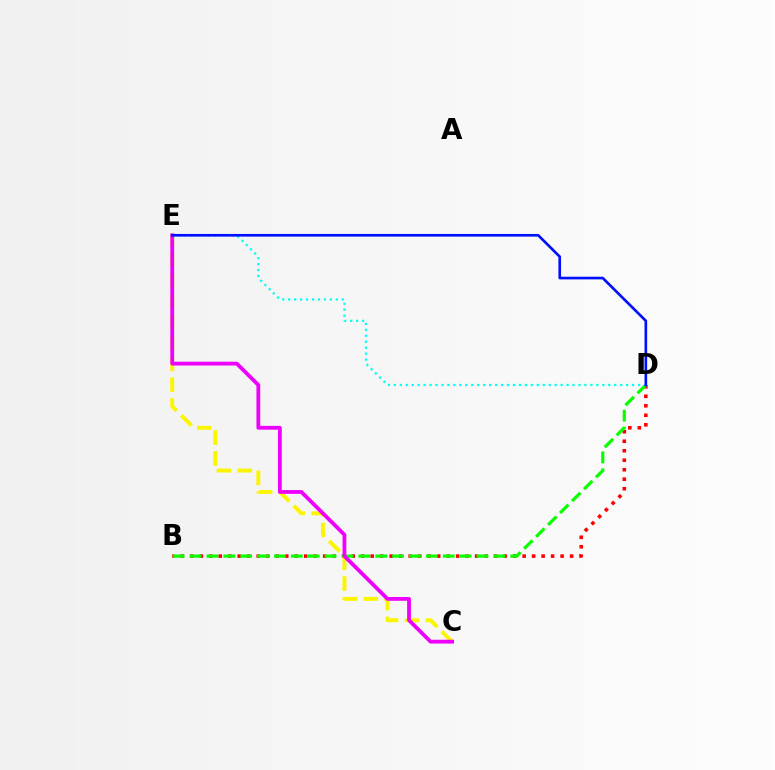{('B', 'D'): [{'color': '#ff0000', 'line_style': 'dotted', 'thickness': 2.58}, {'color': '#08ff00', 'line_style': 'dashed', 'thickness': 2.29}], ('C', 'E'): [{'color': '#fcf500', 'line_style': 'dashed', 'thickness': 2.83}, {'color': '#ee00ff', 'line_style': 'solid', 'thickness': 2.73}], ('D', 'E'): [{'color': '#00fff6', 'line_style': 'dotted', 'thickness': 1.62}, {'color': '#0010ff', 'line_style': 'solid', 'thickness': 1.91}]}